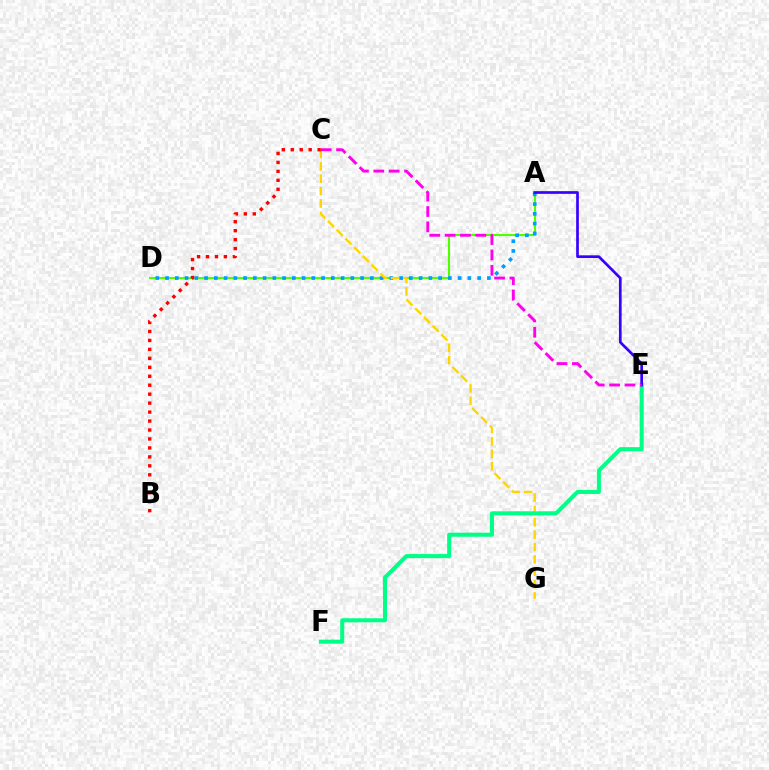{('A', 'D'): [{'color': '#4fff00', 'line_style': 'solid', 'thickness': 1.51}, {'color': '#009eff', 'line_style': 'dotted', 'thickness': 2.65}], ('C', 'G'): [{'color': '#ffd500', 'line_style': 'dashed', 'thickness': 1.68}], ('E', 'F'): [{'color': '#00ff86', 'line_style': 'solid', 'thickness': 2.91}], ('A', 'E'): [{'color': '#3700ff', 'line_style': 'solid', 'thickness': 1.94}], ('B', 'C'): [{'color': '#ff0000', 'line_style': 'dotted', 'thickness': 2.43}], ('C', 'E'): [{'color': '#ff00ed', 'line_style': 'dashed', 'thickness': 2.09}]}